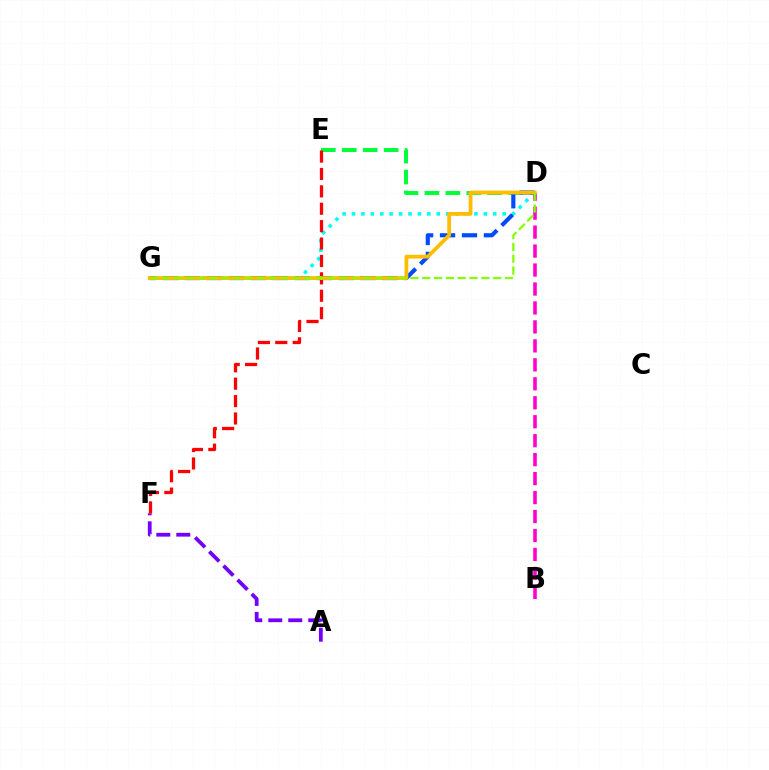{('D', 'G'): [{'color': '#00fff6', 'line_style': 'dotted', 'thickness': 2.56}, {'color': '#004bff', 'line_style': 'dashed', 'thickness': 2.98}, {'color': '#ffbd00', 'line_style': 'solid', 'thickness': 2.74}, {'color': '#84ff00', 'line_style': 'dashed', 'thickness': 1.61}], ('B', 'D'): [{'color': '#ff00cf', 'line_style': 'dashed', 'thickness': 2.58}], ('A', 'F'): [{'color': '#7200ff', 'line_style': 'dashed', 'thickness': 2.72}], ('D', 'E'): [{'color': '#00ff39', 'line_style': 'dashed', 'thickness': 2.85}], ('E', 'F'): [{'color': '#ff0000', 'line_style': 'dashed', 'thickness': 2.36}]}